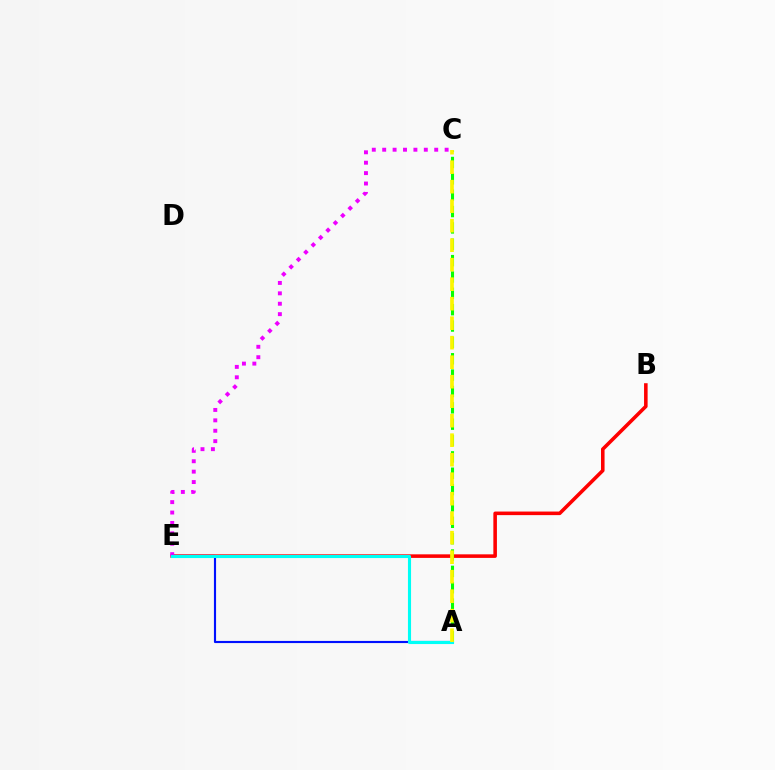{('B', 'E'): [{'color': '#ff0000', 'line_style': 'solid', 'thickness': 2.57}], ('C', 'E'): [{'color': '#ee00ff', 'line_style': 'dotted', 'thickness': 2.83}], ('A', 'C'): [{'color': '#08ff00', 'line_style': 'dashed', 'thickness': 2.22}, {'color': '#fcf500', 'line_style': 'dashed', 'thickness': 2.65}], ('A', 'E'): [{'color': '#0010ff', 'line_style': 'solid', 'thickness': 1.54}, {'color': '#00fff6', 'line_style': 'solid', 'thickness': 2.24}]}